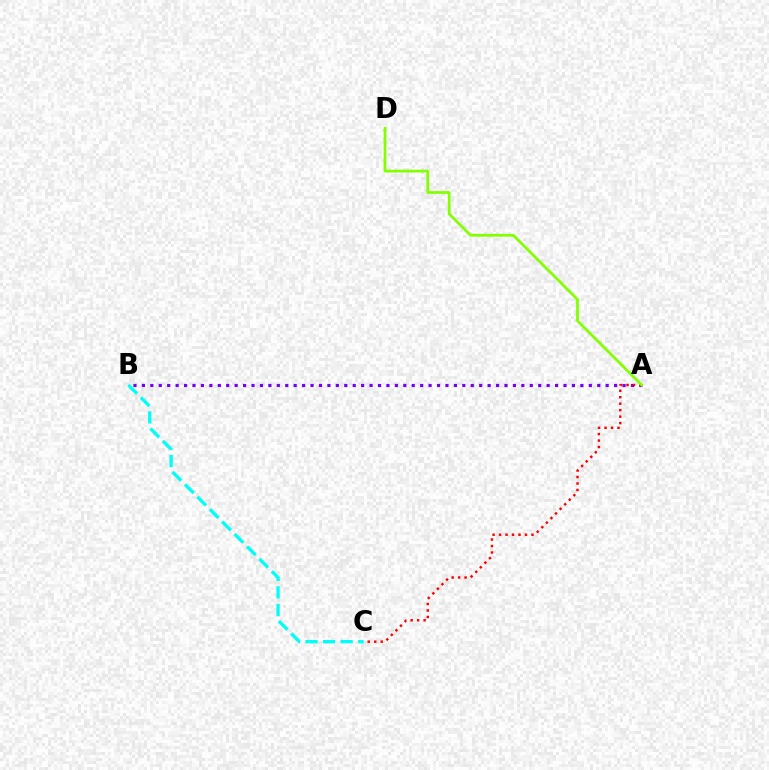{('A', 'B'): [{'color': '#7200ff', 'line_style': 'dotted', 'thickness': 2.29}], ('A', 'C'): [{'color': '#ff0000', 'line_style': 'dotted', 'thickness': 1.76}], ('A', 'D'): [{'color': '#84ff00', 'line_style': 'solid', 'thickness': 1.99}], ('B', 'C'): [{'color': '#00fff6', 'line_style': 'dashed', 'thickness': 2.38}]}